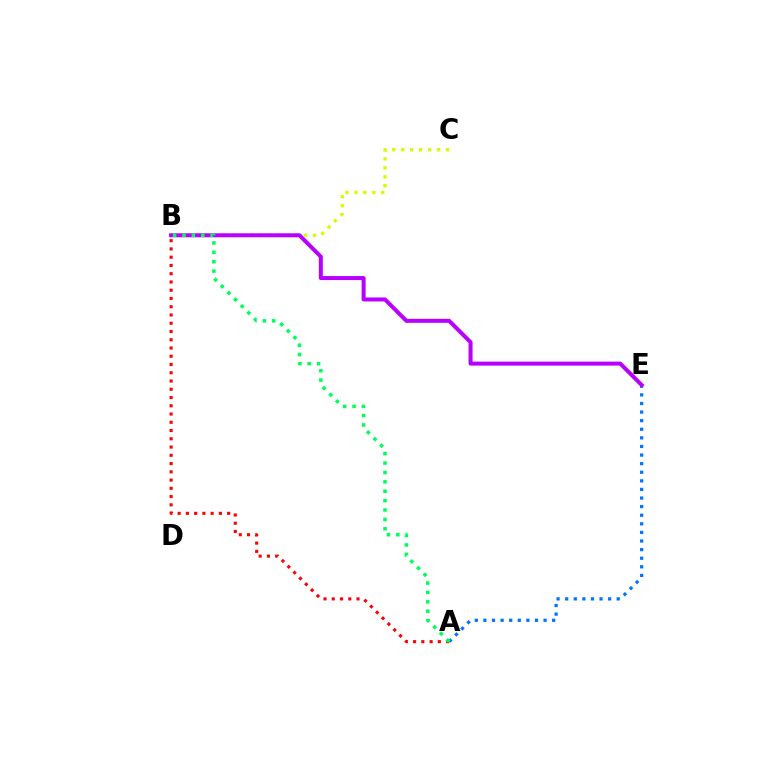{('A', 'E'): [{'color': '#0074ff', 'line_style': 'dotted', 'thickness': 2.34}], ('B', 'C'): [{'color': '#d1ff00', 'line_style': 'dotted', 'thickness': 2.43}], ('B', 'E'): [{'color': '#b900ff', 'line_style': 'solid', 'thickness': 2.88}], ('A', 'B'): [{'color': '#ff0000', 'line_style': 'dotted', 'thickness': 2.24}, {'color': '#00ff5c', 'line_style': 'dotted', 'thickness': 2.55}]}